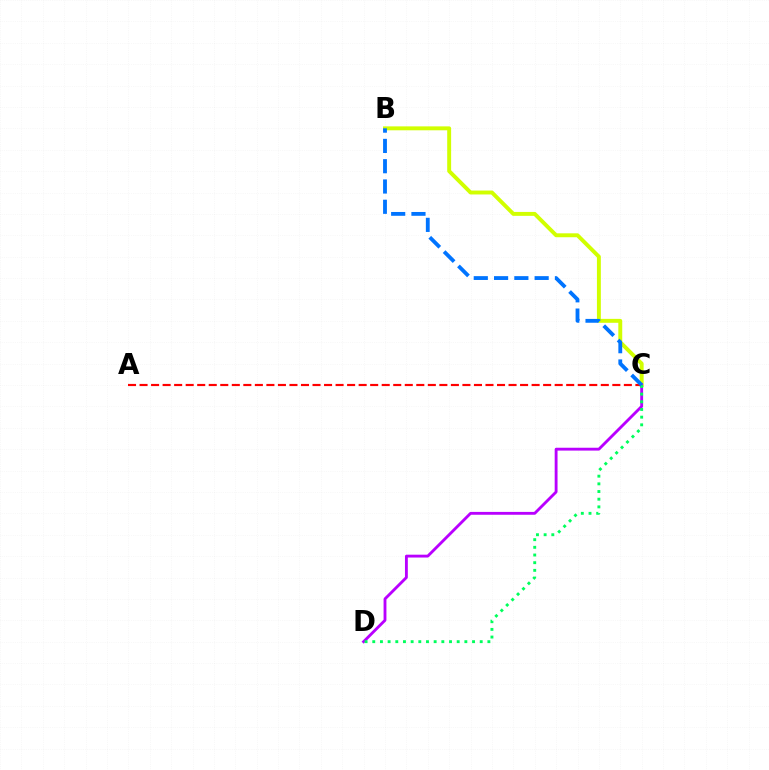{('B', 'C'): [{'color': '#d1ff00', 'line_style': 'solid', 'thickness': 2.83}, {'color': '#0074ff', 'line_style': 'dashed', 'thickness': 2.76}], ('C', 'D'): [{'color': '#b900ff', 'line_style': 'solid', 'thickness': 2.05}, {'color': '#00ff5c', 'line_style': 'dotted', 'thickness': 2.09}], ('A', 'C'): [{'color': '#ff0000', 'line_style': 'dashed', 'thickness': 1.57}]}